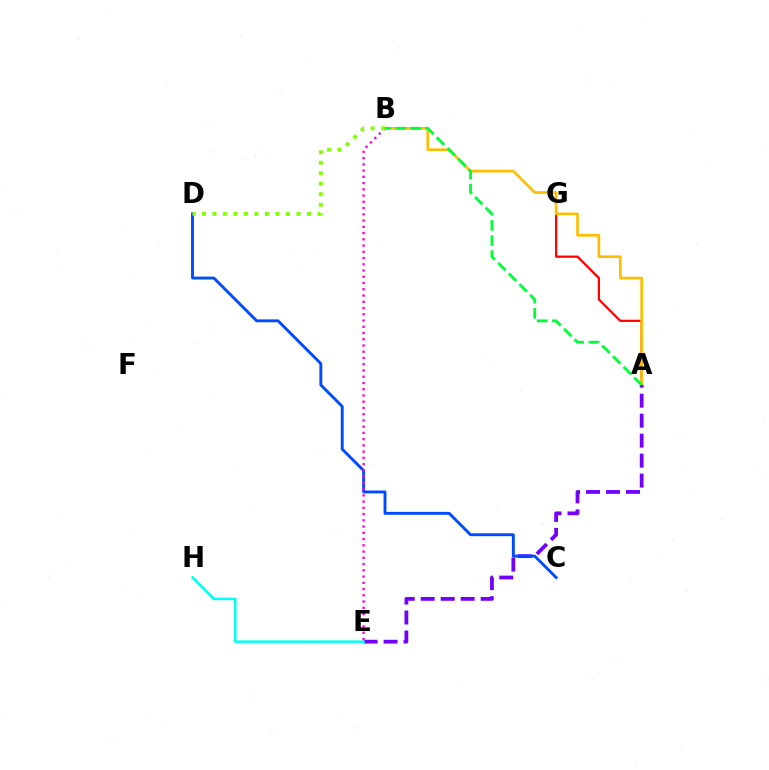{('A', 'G'): [{'color': '#ff0000', 'line_style': 'solid', 'thickness': 1.62}], ('A', 'B'): [{'color': '#ffbd00', 'line_style': 'solid', 'thickness': 1.92}, {'color': '#00ff39', 'line_style': 'dashed', 'thickness': 2.05}], ('A', 'E'): [{'color': '#7200ff', 'line_style': 'dashed', 'thickness': 2.71}], ('E', 'H'): [{'color': '#00fff6', 'line_style': 'solid', 'thickness': 1.81}], ('C', 'D'): [{'color': '#004bff', 'line_style': 'solid', 'thickness': 2.08}], ('B', 'E'): [{'color': '#ff00cf', 'line_style': 'dotted', 'thickness': 1.7}], ('B', 'D'): [{'color': '#84ff00', 'line_style': 'dotted', 'thickness': 2.85}]}